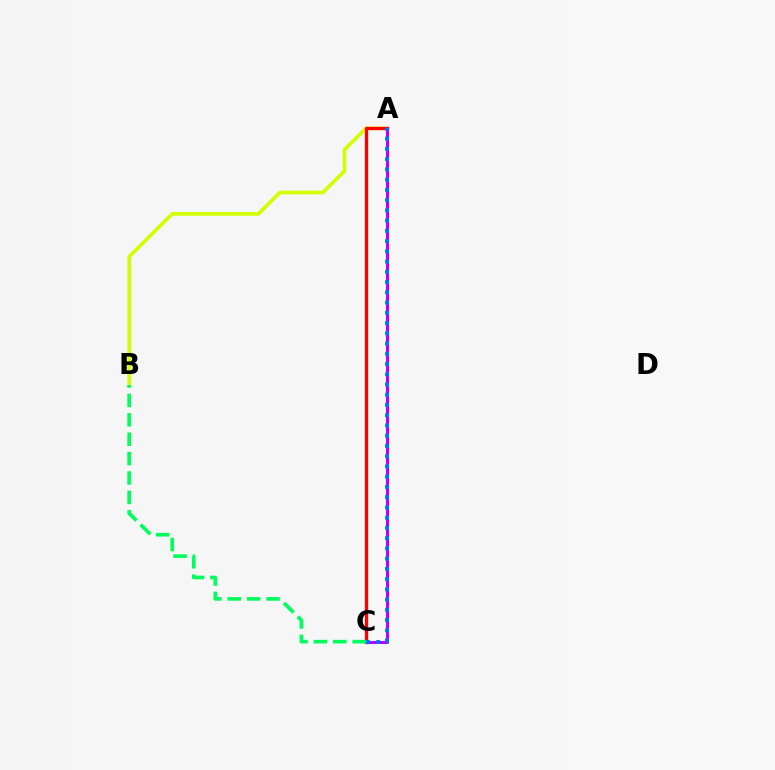{('A', 'B'): [{'color': '#d1ff00', 'line_style': 'solid', 'thickness': 2.66}], ('A', 'C'): [{'color': '#ff0000', 'line_style': 'solid', 'thickness': 2.36}, {'color': '#b900ff', 'line_style': 'solid', 'thickness': 2.2}, {'color': '#0074ff', 'line_style': 'dotted', 'thickness': 2.78}], ('B', 'C'): [{'color': '#00ff5c', 'line_style': 'dashed', 'thickness': 2.64}]}